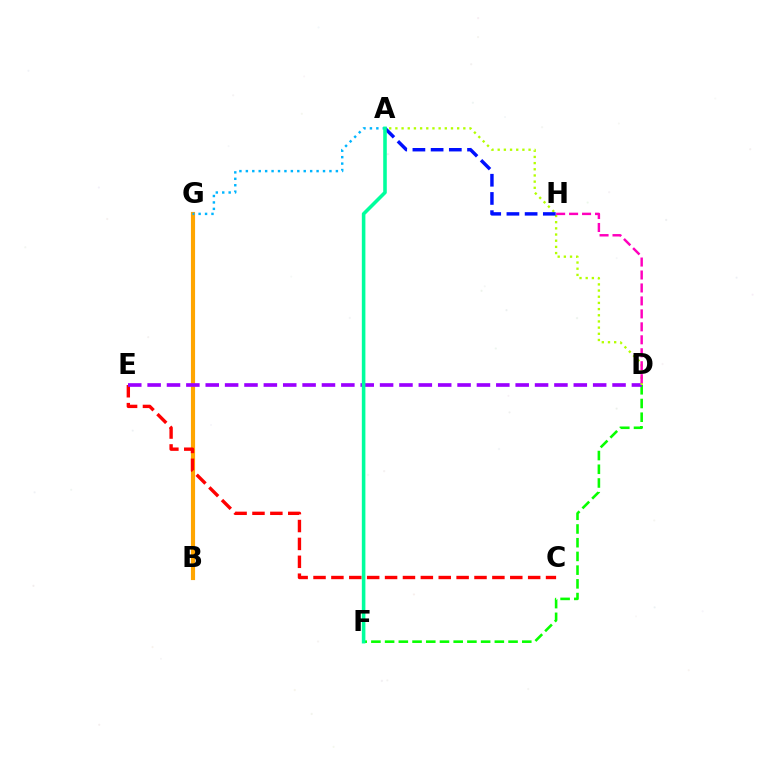{('B', 'G'): [{'color': '#ffa500', 'line_style': 'solid', 'thickness': 2.99}], ('C', 'E'): [{'color': '#ff0000', 'line_style': 'dashed', 'thickness': 2.43}], ('D', 'F'): [{'color': '#08ff00', 'line_style': 'dashed', 'thickness': 1.86}], ('A', 'G'): [{'color': '#00b5ff', 'line_style': 'dotted', 'thickness': 1.75}], ('D', 'E'): [{'color': '#9b00ff', 'line_style': 'dashed', 'thickness': 2.63}], ('A', 'D'): [{'color': '#b3ff00', 'line_style': 'dotted', 'thickness': 1.68}], ('A', 'H'): [{'color': '#0010ff', 'line_style': 'dashed', 'thickness': 2.47}], ('A', 'F'): [{'color': '#00ff9d', 'line_style': 'solid', 'thickness': 2.57}], ('D', 'H'): [{'color': '#ff00bd', 'line_style': 'dashed', 'thickness': 1.76}]}